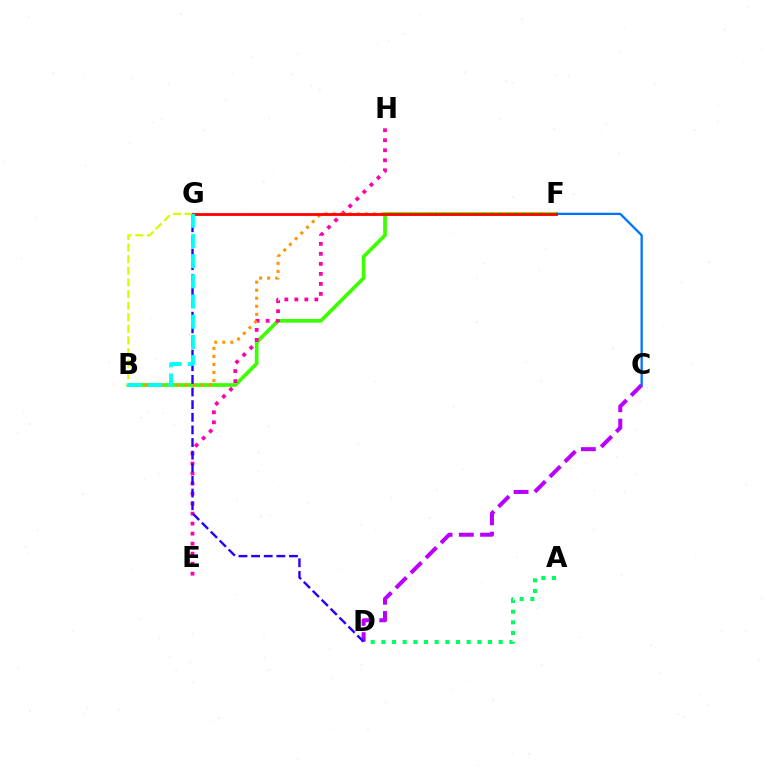{('B', 'F'): [{'color': '#3dff00', 'line_style': 'solid', 'thickness': 2.65}, {'color': '#ff9400', 'line_style': 'dotted', 'thickness': 2.18}], ('A', 'D'): [{'color': '#00ff5c', 'line_style': 'dotted', 'thickness': 2.9}], ('E', 'H'): [{'color': '#ff00ac', 'line_style': 'dotted', 'thickness': 2.72}], ('C', 'D'): [{'color': '#b900ff', 'line_style': 'dashed', 'thickness': 2.89}], ('C', 'F'): [{'color': '#0074ff', 'line_style': 'solid', 'thickness': 1.66}], ('D', 'G'): [{'color': '#2500ff', 'line_style': 'dashed', 'thickness': 1.72}], ('B', 'G'): [{'color': '#d1ff00', 'line_style': 'dashed', 'thickness': 1.58}, {'color': '#00fff6', 'line_style': 'dashed', 'thickness': 2.74}], ('F', 'G'): [{'color': '#ff0000', 'line_style': 'solid', 'thickness': 2.02}]}